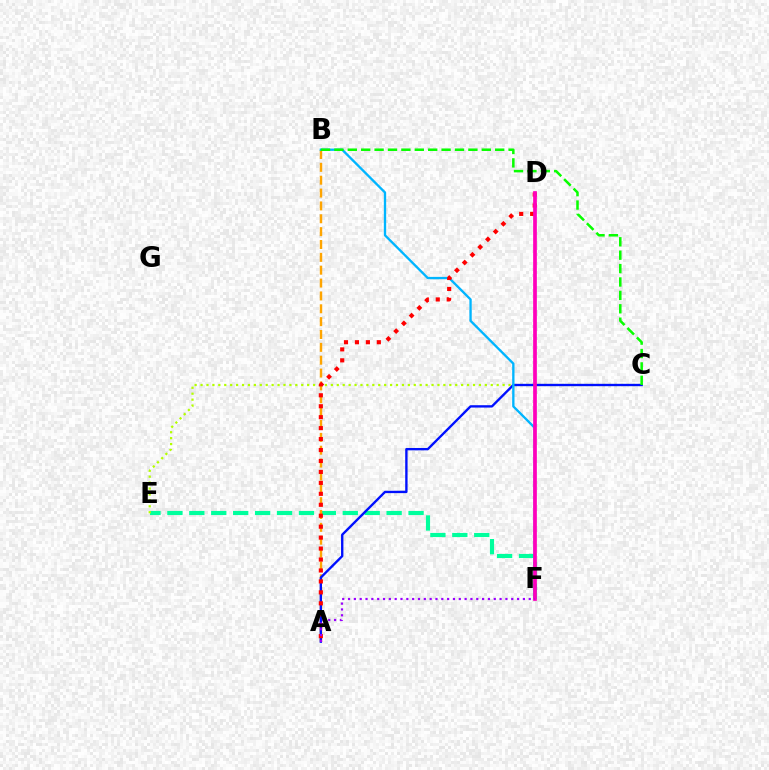{('E', 'F'): [{'color': '#00ff9d', 'line_style': 'dashed', 'thickness': 2.98}], ('C', 'E'): [{'color': '#b3ff00', 'line_style': 'dotted', 'thickness': 1.61}], ('A', 'B'): [{'color': '#ffa500', 'line_style': 'dashed', 'thickness': 1.75}], ('A', 'C'): [{'color': '#0010ff', 'line_style': 'solid', 'thickness': 1.7}], ('B', 'F'): [{'color': '#00b5ff', 'line_style': 'solid', 'thickness': 1.68}], ('A', 'D'): [{'color': '#ff0000', 'line_style': 'dotted', 'thickness': 2.97}], ('B', 'C'): [{'color': '#08ff00', 'line_style': 'dashed', 'thickness': 1.82}], ('D', 'F'): [{'color': '#ff00bd', 'line_style': 'solid', 'thickness': 2.67}], ('A', 'F'): [{'color': '#9b00ff', 'line_style': 'dotted', 'thickness': 1.58}]}